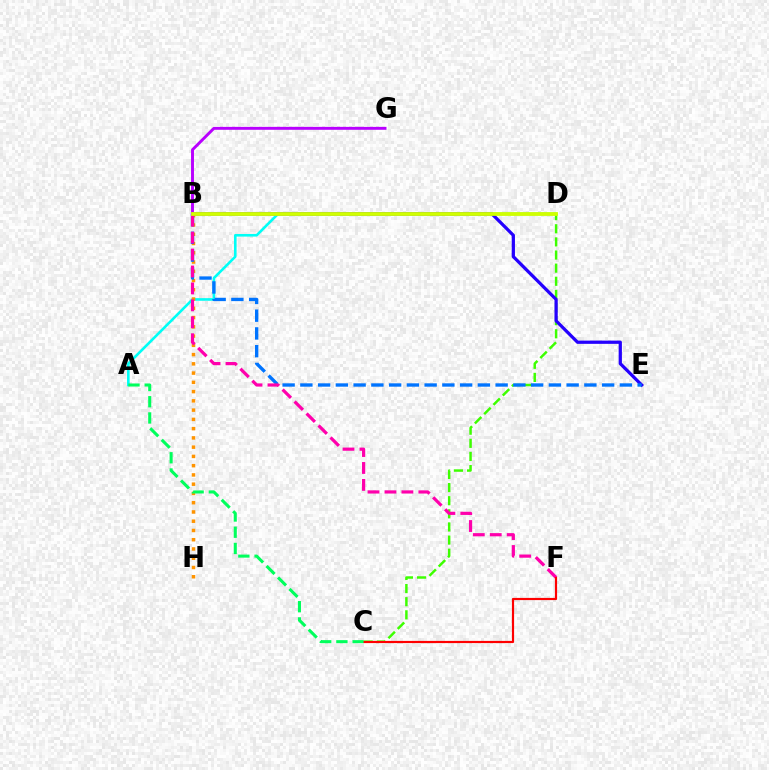{('A', 'D'): [{'color': '#00fff6', 'line_style': 'solid', 'thickness': 1.88}], ('B', 'H'): [{'color': '#ff9400', 'line_style': 'dotted', 'thickness': 2.52}], ('C', 'D'): [{'color': '#3dff00', 'line_style': 'dashed', 'thickness': 1.78}], ('B', 'E'): [{'color': '#2500ff', 'line_style': 'solid', 'thickness': 2.34}, {'color': '#0074ff', 'line_style': 'dashed', 'thickness': 2.41}], ('B', 'F'): [{'color': '#ff00ac', 'line_style': 'dashed', 'thickness': 2.3}], ('C', 'F'): [{'color': '#ff0000', 'line_style': 'solid', 'thickness': 1.57}], ('B', 'G'): [{'color': '#b900ff', 'line_style': 'solid', 'thickness': 2.11}], ('B', 'D'): [{'color': '#d1ff00', 'line_style': 'solid', 'thickness': 2.72}], ('A', 'C'): [{'color': '#00ff5c', 'line_style': 'dashed', 'thickness': 2.2}]}